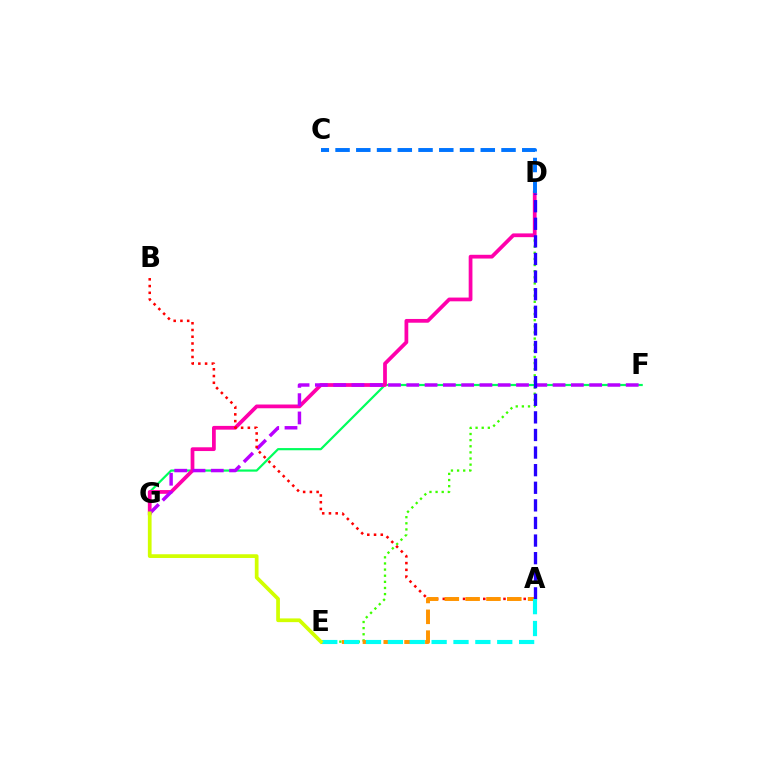{('F', 'G'): [{'color': '#00ff5c', 'line_style': 'solid', 'thickness': 1.58}, {'color': '#b900ff', 'line_style': 'dashed', 'thickness': 2.48}], ('D', 'E'): [{'color': '#3dff00', 'line_style': 'dotted', 'thickness': 1.66}], ('D', 'G'): [{'color': '#ff00ac', 'line_style': 'solid', 'thickness': 2.7}], ('A', 'B'): [{'color': '#ff0000', 'line_style': 'dotted', 'thickness': 1.83}], ('A', 'E'): [{'color': '#ff9400', 'line_style': 'dashed', 'thickness': 2.83}, {'color': '#00fff6', 'line_style': 'dashed', 'thickness': 2.97}], ('A', 'D'): [{'color': '#2500ff', 'line_style': 'dashed', 'thickness': 2.39}], ('E', 'G'): [{'color': '#d1ff00', 'line_style': 'solid', 'thickness': 2.68}], ('C', 'D'): [{'color': '#0074ff', 'line_style': 'dashed', 'thickness': 2.82}]}